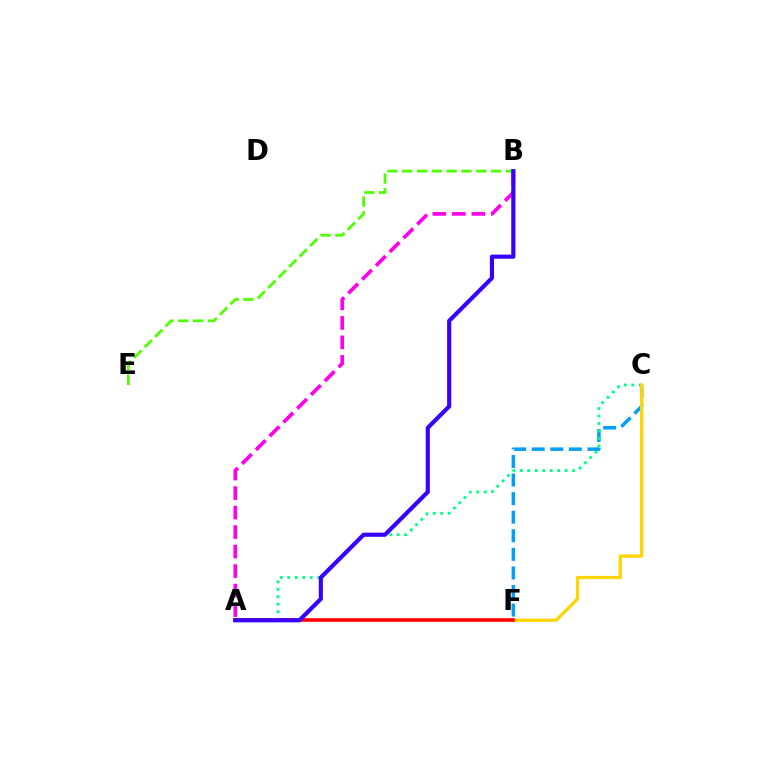{('C', 'F'): [{'color': '#009eff', 'line_style': 'dashed', 'thickness': 2.52}, {'color': '#ffd500', 'line_style': 'solid', 'thickness': 2.33}], ('A', 'C'): [{'color': '#00ff86', 'line_style': 'dotted', 'thickness': 2.03}], ('A', 'B'): [{'color': '#ff00ed', 'line_style': 'dashed', 'thickness': 2.65}, {'color': '#3700ff', 'line_style': 'solid', 'thickness': 2.98}], ('A', 'F'): [{'color': '#ff0000', 'line_style': 'solid', 'thickness': 2.61}], ('B', 'E'): [{'color': '#4fff00', 'line_style': 'dashed', 'thickness': 2.01}]}